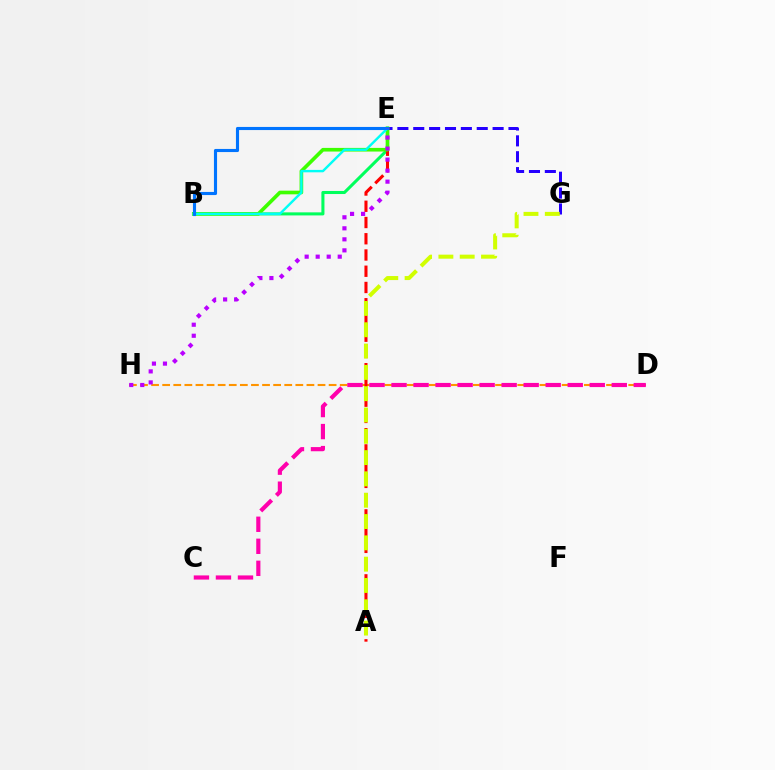{('E', 'G'): [{'color': '#2500ff', 'line_style': 'dashed', 'thickness': 2.16}], ('B', 'E'): [{'color': '#00ff5c', 'line_style': 'solid', 'thickness': 2.21}, {'color': '#3dff00', 'line_style': 'solid', 'thickness': 2.63}, {'color': '#00fff6', 'line_style': 'solid', 'thickness': 1.74}, {'color': '#0074ff', 'line_style': 'solid', 'thickness': 2.25}], ('D', 'H'): [{'color': '#ff9400', 'line_style': 'dashed', 'thickness': 1.51}], ('A', 'E'): [{'color': '#ff0000', 'line_style': 'dashed', 'thickness': 2.21}], ('C', 'D'): [{'color': '#ff00ac', 'line_style': 'dashed', 'thickness': 2.99}], ('E', 'H'): [{'color': '#b900ff', 'line_style': 'dotted', 'thickness': 2.99}], ('A', 'G'): [{'color': '#d1ff00', 'line_style': 'dashed', 'thickness': 2.89}]}